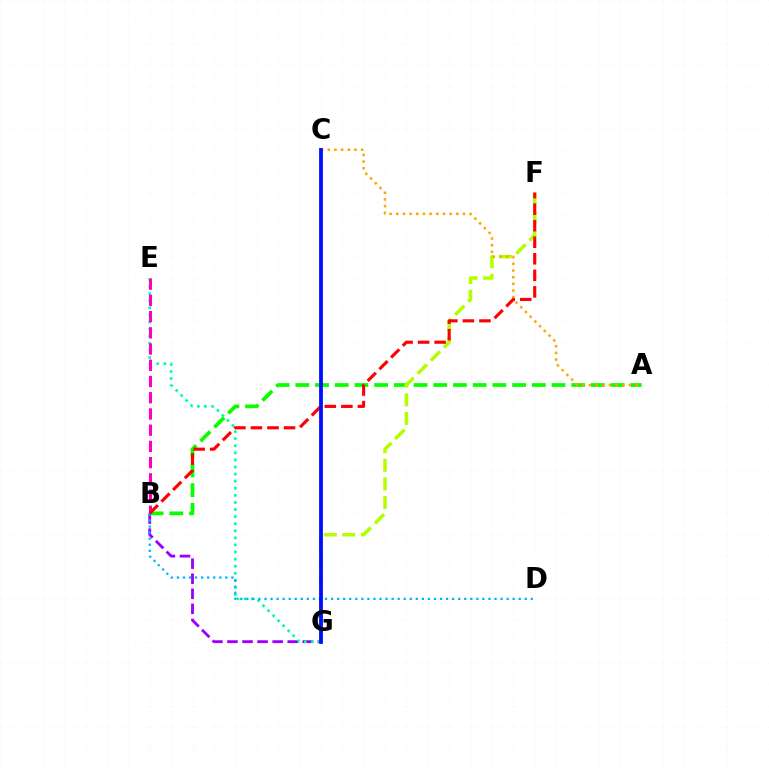{('B', 'G'): [{'color': '#9b00ff', 'line_style': 'dashed', 'thickness': 2.05}], ('A', 'B'): [{'color': '#08ff00', 'line_style': 'dashed', 'thickness': 2.68}], ('E', 'G'): [{'color': '#00ff9d', 'line_style': 'dotted', 'thickness': 1.93}], ('F', 'G'): [{'color': '#b3ff00', 'line_style': 'dashed', 'thickness': 2.53}], ('A', 'C'): [{'color': '#ffa500', 'line_style': 'dotted', 'thickness': 1.81}], ('B', 'D'): [{'color': '#00b5ff', 'line_style': 'dotted', 'thickness': 1.64}], ('B', 'E'): [{'color': '#ff00bd', 'line_style': 'dashed', 'thickness': 2.2}], ('B', 'F'): [{'color': '#ff0000', 'line_style': 'dashed', 'thickness': 2.25}], ('C', 'G'): [{'color': '#0010ff', 'line_style': 'solid', 'thickness': 2.74}]}